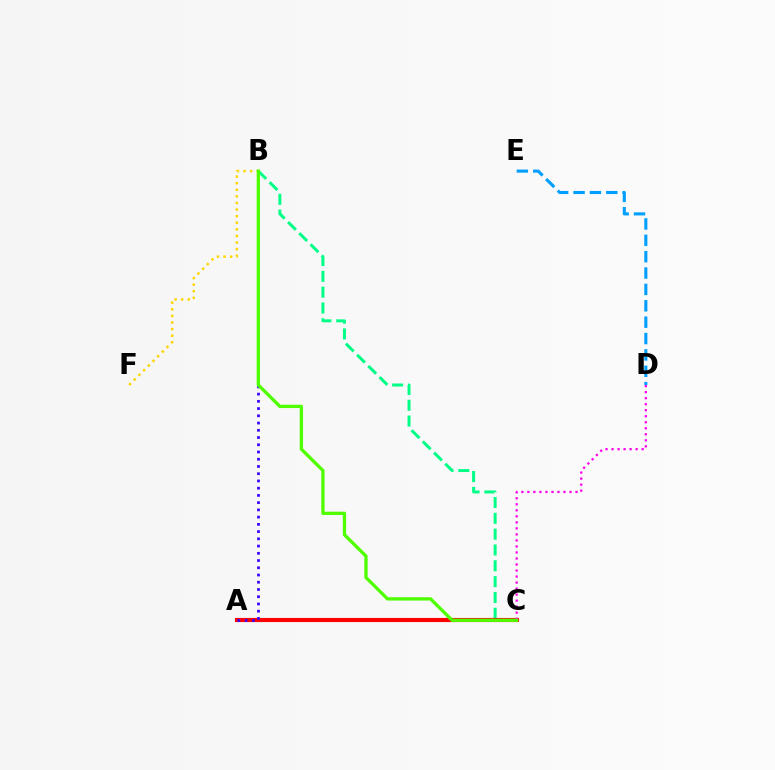{('B', 'F'): [{'color': '#ffd500', 'line_style': 'dotted', 'thickness': 1.79}], ('B', 'C'): [{'color': '#00ff86', 'line_style': 'dashed', 'thickness': 2.15}, {'color': '#4fff00', 'line_style': 'solid', 'thickness': 2.38}], ('D', 'E'): [{'color': '#009eff', 'line_style': 'dashed', 'thickness': 2.22}], ('A', 'C'): [{'color': '#ff0000', 'line_style': 'solid', 'thickness': 2.97}], ('A', 'B'): [{'color': '#3700ff', 'line_style': 'dotted', 'thickness': 1.97}], ('C', 'D'): [{'color': '#ff00ed', 'line_style': 'dotted', 'thickness': 1.64}]}